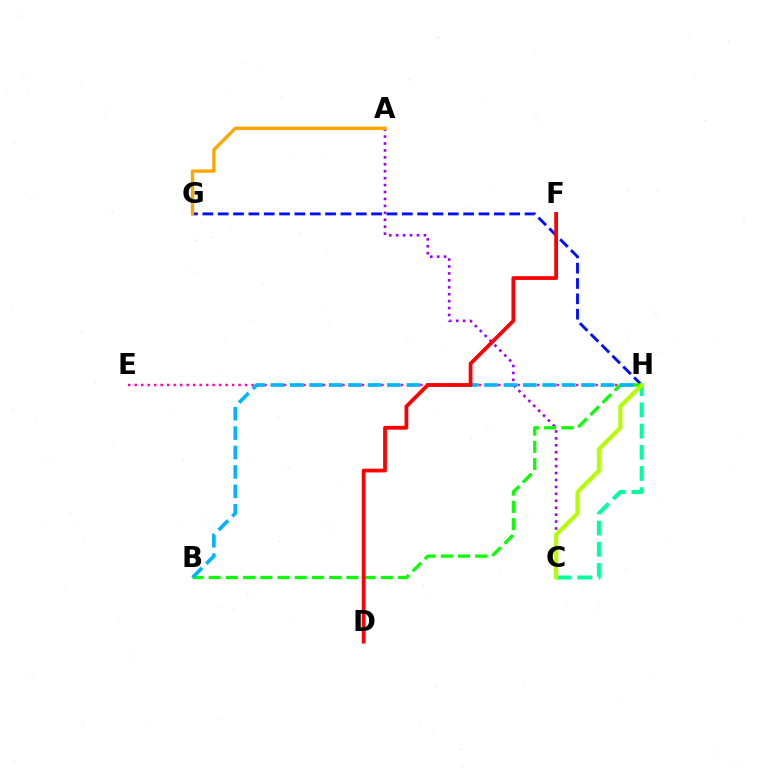{('G', 'H'): [{'color': '#0010ff', 'line_style': 'dashed', 'thickness': 2.08}], ('E', 'H'): [{'color': '#ff00bd', 'line_style': 'dotted', 'thickness': 1.76}], ('C', 'H'): [{'color': '#00ff9d', 'line_style': 'dashed', 'thickness': 2.88}, {'color': '#b3ff00', 'line_style': 'solid', 'thickness': 2.92}], ('A', 'C'): [{'color': '#9b00ff', 'line_style': 'dotted', 'thickness': 1.88}], ('A', 'G'): [{'color': '#ffa500', 'line_style': 'solid', 'thickness': 2.4}], ('B', 'H'): [{'color': '#08ff00', 'line_style': 'dashed', 'thickness': 2.34}, {'color': '#00b5ff', 'line_style': 'dashed', 'thickness': 2.64}], ('D', 'F'): [{'color': '#ff0000', 'line_style': 'solid', 'thickness': 2.71}]}